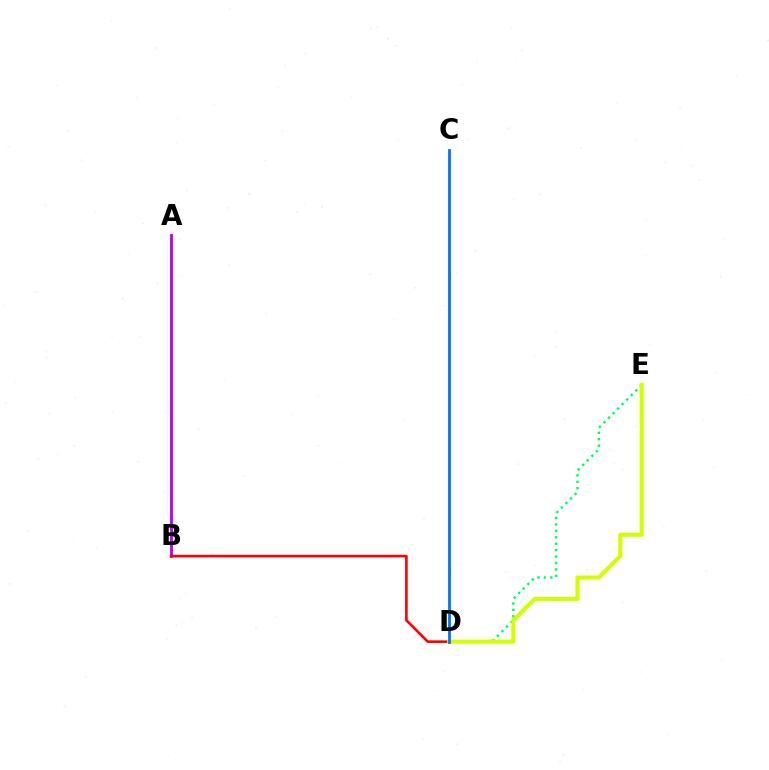{('D', 'E'): [{'color': '#00ff5c', 'line_style': 'dotted', 'thickness': 1.75}, {'color': '#d1ff00', 'line_style': 'solid', 'thickness': 2.94}], ('A', 'B'): [{'color': '#b900ff', 'line_style': 'solid', 'thickness': 2.06}], ('B', 'D'): [{'color': '#ff0000', 'line_style': 'solid', 'thickness': 1.89}], ('C', 'D'): [{'color': '#0074ff', 'line_style': 'solid', 'thickness': 2.02}]}